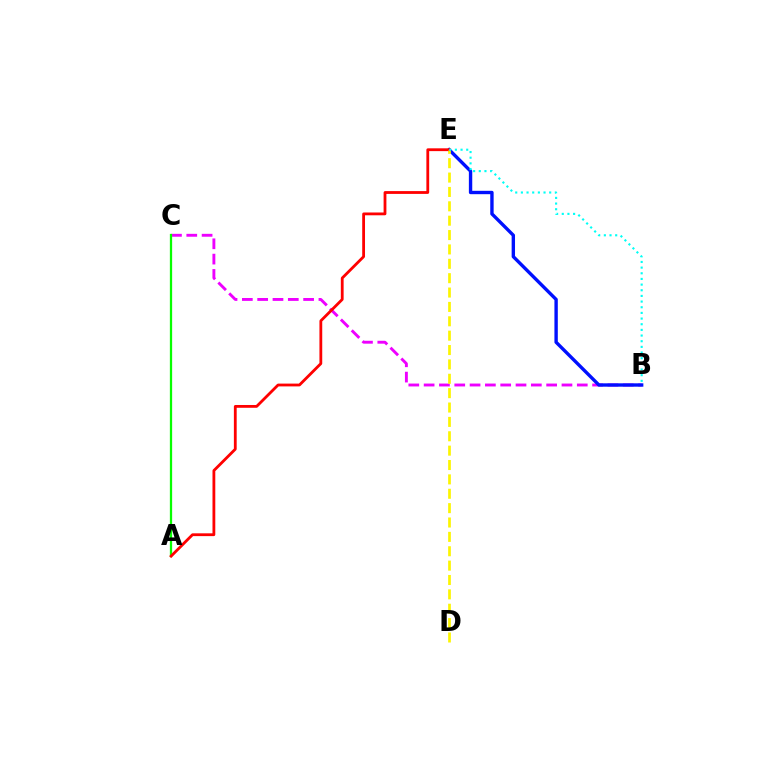{('B', 'C'): [{'color': '#ee00ff', 'line_style': 'dashed', 'thickness': 2.08}], ('A', 'C'): [{'color': '#08ff00', 'line_style': 'solid', 'thickness': 1.64}], ('B', 'E'): [{'color': '#0010ff', 'line_style': 'solid', 'thickness': 2.43}, {'color': '#00fff6', 'line_style': 'dotted', 'thickness': 1.54}], ('A', 'E'): [{'color': '#ff0000', 'line_style': 'solid', 'thickness': 2.02}], ('D', 'E'): [{'color': '#fcf500', 'line_style': 'dashed', 'thickness': 1.95}]}